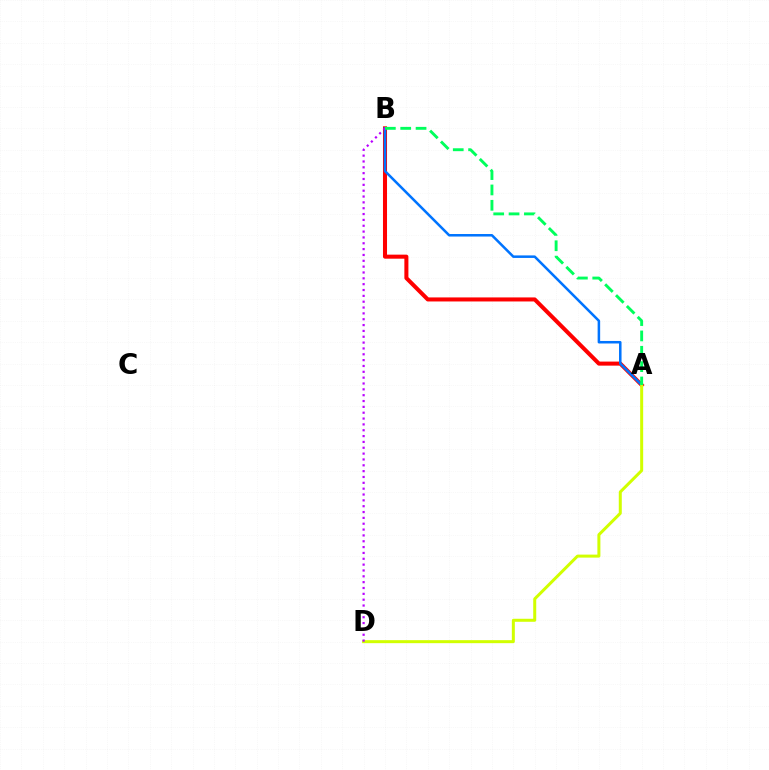{('A', 'B'): [{'color': '#ff0000', 'line_style': 'solid', 'thickness': 2.91}, {'color': '#0074ff', 'line_style': 'solid', 'thickness': 1.82}, {'color': '#00ff5c', 'line_style': 'dashed', 'thickness': 2.09}], ('A', 'D'): [{'color': '#d1ff00', 'line_style': 'solid', 'thickness': 2.16}], ('B', 'D'): [{'color': '#b900ff', 'line_style': 'dotted', 'thickness': 1.59}]}